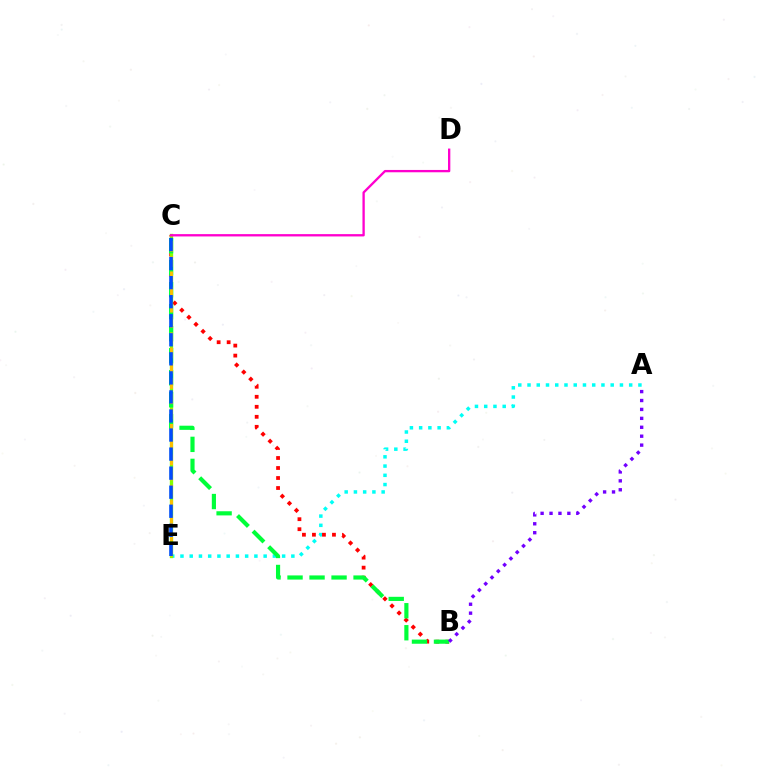{('A', 'E'): [{'color': '#00fff6', 'line_style': 'dotted', 'thickness': 2.51}], ('B', 'C'): [{'color': '#ff0000', 'line_style': 'dotted', 'thickness': 2.72}, {'color': '#00ff39', 'line_style': 'dashed', 'thickness': 2.99}], ('C', 'E'): [{'color': '#84ff00', 'line_style': 'solid', 'thickness': 2.41}, {'color': '#ffbd00', 'line_style': 'dashed', 'thickness': 2.07}, {'color': '#004bff', 'line_style': 'dashed', 'thickness': 2.59}], ('C', 'D'): [{'color': '#ff00cf', 'line_style': 'solid', 'thickness': 1.67}], ('A', 'B'): [{'color': '#7200ff', 'line_style': 'dotted', 'thickness': 2.42}]}